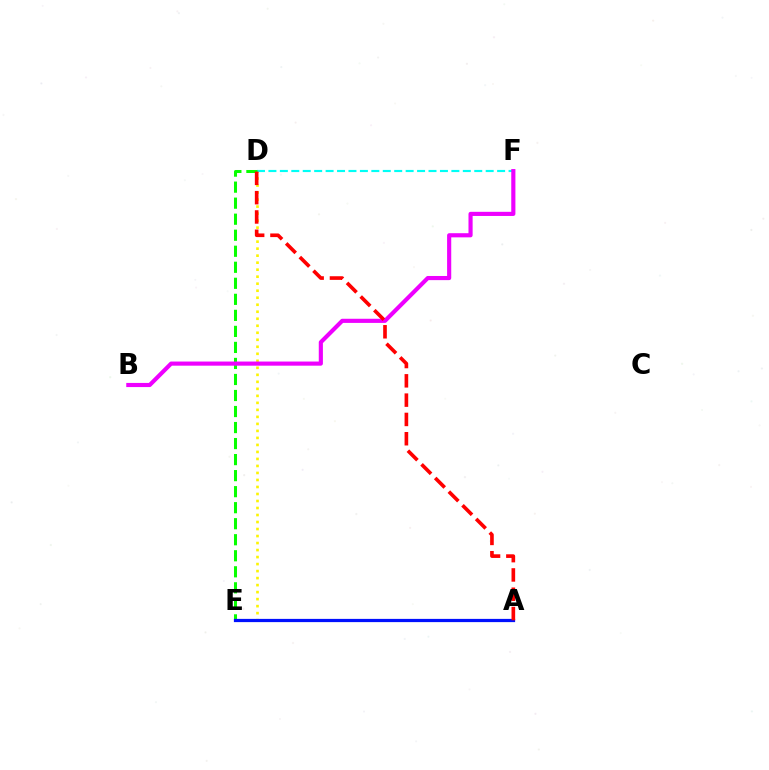{('D', 'E'): [{'color': '#fcf500', 'line_style': 'dotted', 'thickness': 1.9}, {'color': '#08ff00', 'line_style': 'dashed', 'thickness': 2.18}], ('D', 'F'): [{'color': '#00fff6', 'line_style': 'dashed', 'thickness': 1.55}], ('A', 'E'): [{'color': '#0010ff', 'line_style': 'solid', 'thickness': 2.32}], ('B', 'F'): [{'color': '#ee00ff', 'line_style': 'solid', 'thickness': 2.98}], ('A', 'D'): [{'color': '#ff0000', 'line_style': 'dashed', 'thickness': 2.62}]}